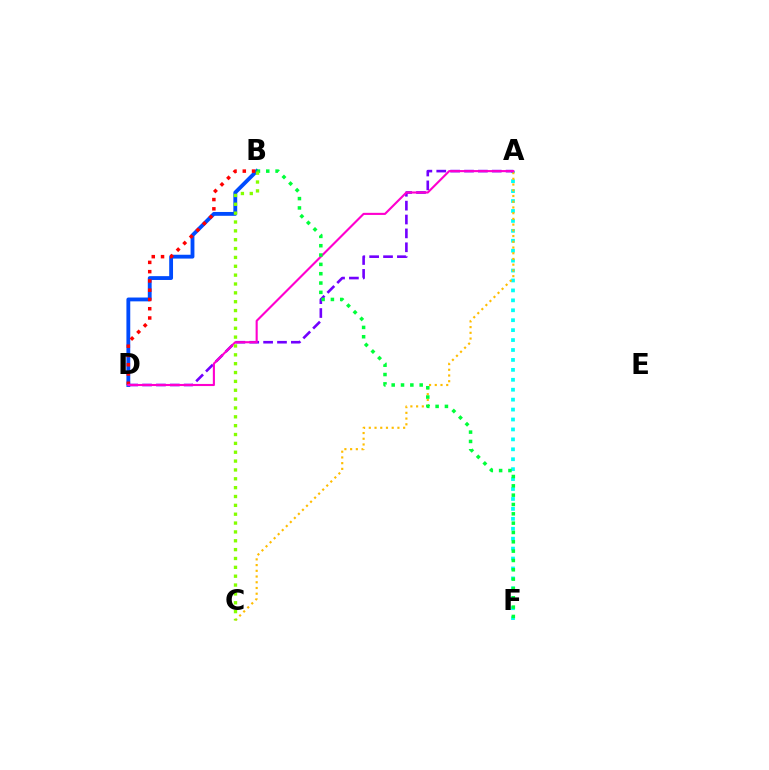{('B', 'D'): [{'color': '#004bff', 'line_style': 'solid', 'thickness': 2.76}, {'color': '#ff0000', 'line_style': 'dotted', 'thickness': 2.52}], ('A', 'F'): [{'color': '#00fff6', 'line_style': 'dotted', 'thickness': 2.7}], ('A', 'C'): [{'color': '#ffbd00', 'line_style': 'dotted', 'thickness': 1.56}], ('A', 'D'): [{'color': '#7200ff', 'line_style': 'dashed', 'thickness': 1.89}, {'color': '#ff00cf', 'line_style': 'solid', 'thickness': 1.52}], ('B', 'F'): [{'color': '#00ff39', 'line_style': 'dotted', 'thickness': 2.53}], ('B', 'C'): [{'color': '#84ff00', 'line_style': 'dotted', 'thickness': 2.41}]}